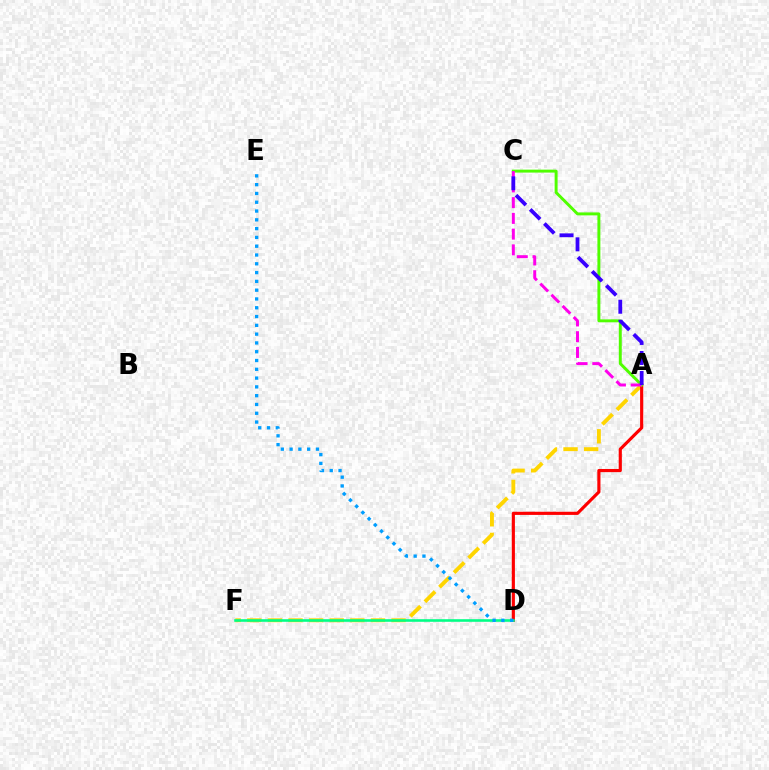{('A', 'F'): [{'color': '#ffd500', 'line_style': 'dashed', 'thickness': 2.8}], ('A', 'D'): [{'color': '#ff0000', 'line_style': 'solid', 'thickness': 2.27}], ('A', 'C'): [{'color': '#4fff00', 'line_style': 'solid', 'thickness': 2.12}, {'color': '#ff00ed', 'line_style': 'dashed', 'thickness': 2.14}, {'color': '#3700ff', 'line_style': 'dashed', 'thickness': 2.72}], ('D', 'F'): [{'color': '#00ff86', 'line_style': 'solid', 'thickness': 1.87}], ('D', 'E'): [{'color': '#009eff', 'line_style': 'dotted', 'thickness': 2.39}]}